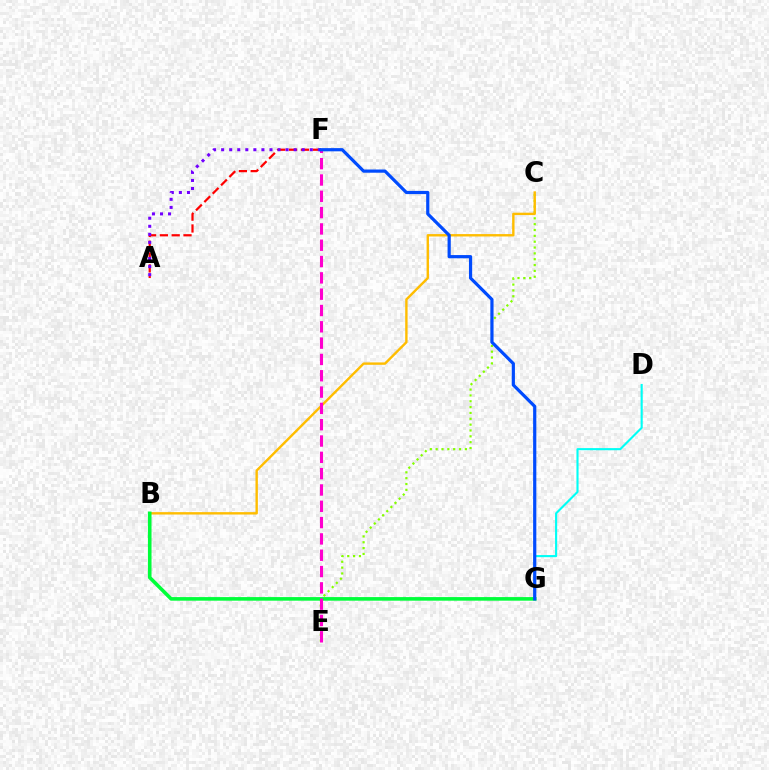{('A', 'F'): [{'color': '#ff0000', 'line_style': 'dashed', 'thickness': 1.6}, {'color': '#7200ff', 'line_style': 'dotted', 'thickness': 2.19}], ('D', 'G'): [{'color': '#00fff6', 'line_style': 'solid', 'thickness': 1.53}], ('C', 'E'): [{'color': '#84ff00', 'line_style': 'dotted', 'thickness': 1.59}], ('B', 'C'): [{'color': '#ffbd00', 'line_style': 'solid', 'thickness': 1.72}], ('B', 'G'): [{'color': '#00ff39', 'line_style': 'solid', 'thickness': 2.59}], ('E', 'F'): [{'color': '#ff00cf', 'line_style': 'dashed', 'thickness': 2.22}], ('F', 'G'): [{'color': '#004bff', 'line_style': 'solid', 'thickness': 2.3}]}